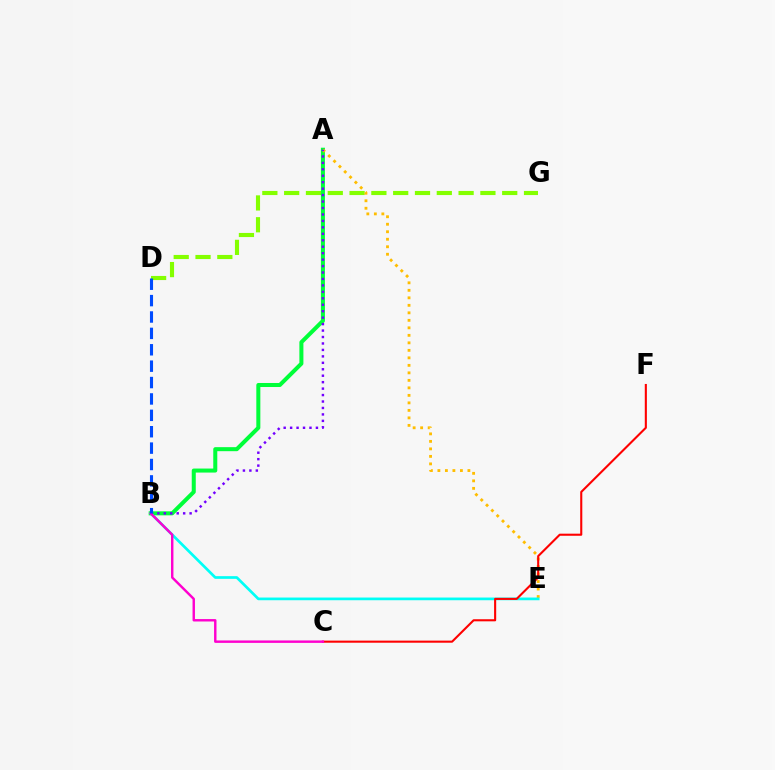{('D', 'G'): [{'color': '#84ff00', 'line_style': 'dashed', 'thickness': 2.96}], ('A', 'B'): [{'color': '#00ff39', 'line_style': 'solid', 'thickness': 2.9}, {'color': '#7200ff', 'line_style': 'dotted', 'thickness': 1.75}], ('A', 'E'): [{'color': '#ffbd00', 'line_style': 'dotted', 'thickness': 2.04}], ('B', 'E'): [{'color': '#00fff6', 'line_style': 'solid', 'thickness': 1.94}], ('C', 'F'): [{'color': '#ff0000', 'line_style': 'solid', 'thickness': 1.51}], ('B', 'C'): [{'color': '#ff00cf', 'line_style': 'solid', 'thickness': 1.74}], ('B', 'D'): [{'color': '#004bff', 'line_style': 'dashed', 'thickness': 2.23}]}